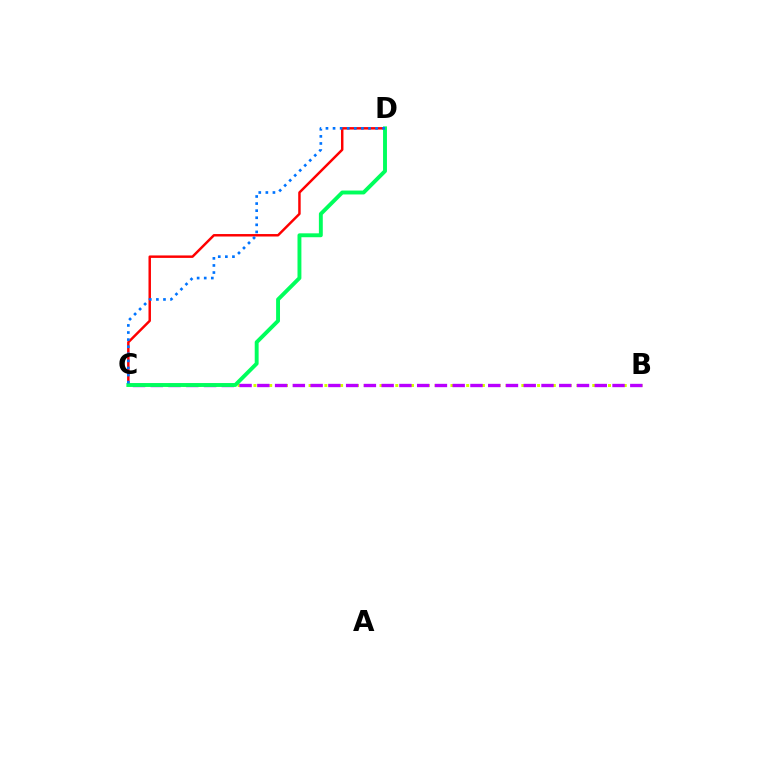{('C', 'D'): [{'color': '#ff0000', 'line_style': 'solid', 'thickness': 1.77}, {'color': '#00ff5c', 'line_style': 'solid', 'thickness': 2.81}, {'color': '#0074ff', 'line_style': 'dotted', 'thickness': 1.93}], ('B', 'C'): [{'color': '#d1ff00', 'line_style': 'dotted', 'thickness': 2.14}, {'color': '#b900ff', 'line_style': 'dashed', 'thickness': 2.41}]}